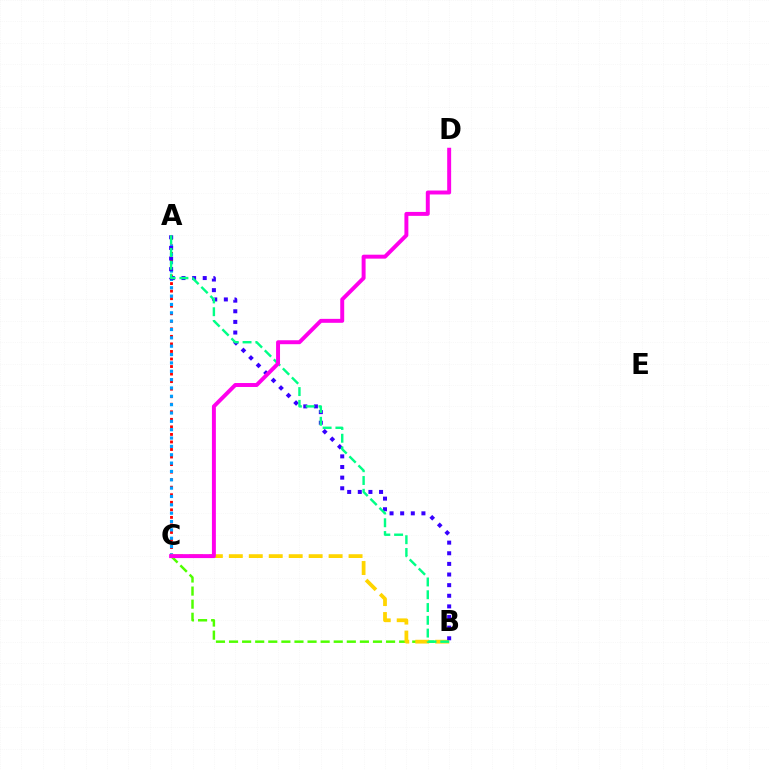{('B', 'C'): [{'color': '#4fff00', 'line_style': 'dashed', 'thickness': 1.78}, {'color': '#ffd500', 'line_style': 'dashed', 'thickness': 2.71}], ('A', 'C'): [{'color': '#ff0000', 'line_style': 'dotted', 'thickness': 2.05}, {'color': '#009eff', 'line_style': 'dotted', 'thickness': 2.27}], ('A', 'B'): [{'color': '#3700ff', 'line_style': 'dotted', 'thickness': 2.89}, {'color': '#00ff86', 'line_style': 'dashed', 'thickness': 1.74}], ('C', 'D'): [{'color': '#ff00ed', 'line_style': 'solid', 'thickness': 2.84}]}